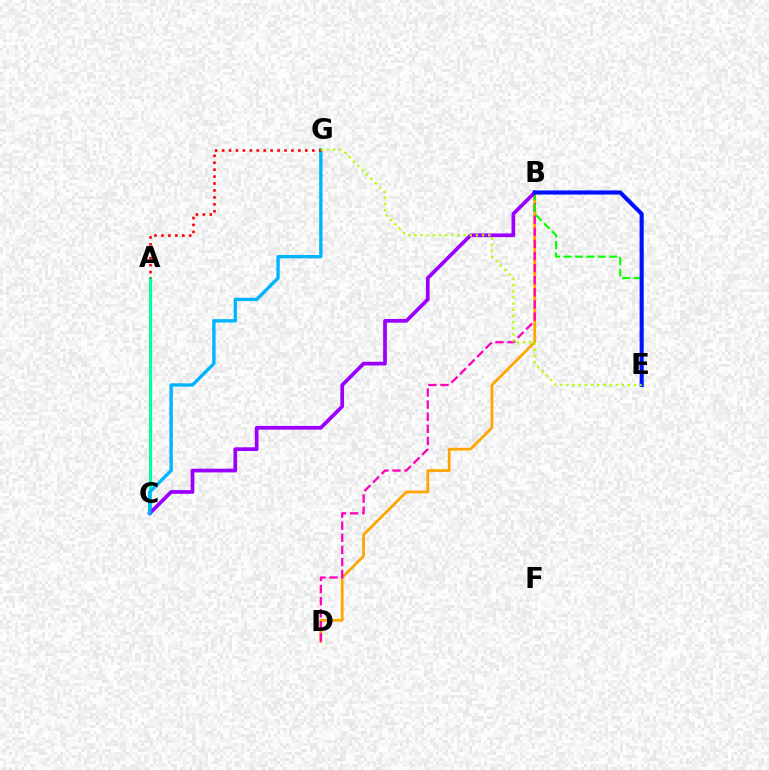{('B', 'D'): [{'color': '#ffa500', 'line_style': 'solid', 'thickness': 1.99}, {'color': '#ff00bd', 'line_style': 'dashed', 'thickness': 1.64}], ('B', 'E'): [{'color': '#08ff00', 'line_style': 'dashed', 'thickness': 1.56}, {'color': '#0010ff', 'line_style': 'solid', 'thickness': 2.96}], ('A', 'C'): [{'color': '#00ff9d', 'line_style': 'solid', 'thickness': 2.25}], ('B', 'C'): [{'color': '#9b00ff', 'line_style': 'solid', 'thickness': 2.68}], ('C', 'G'): [{'color': '#00b5ff', 'line_style': 'solid', 'thickness': 2.41}], ('A', 'G'): [{'color': '#ff0000', 'line_style': 'dotted', 'thickness': 1.88}], ('E', 'G'): [{'color': '#b3ff00', 'line_style': 'dotted', 'thickness': 1.67}]}